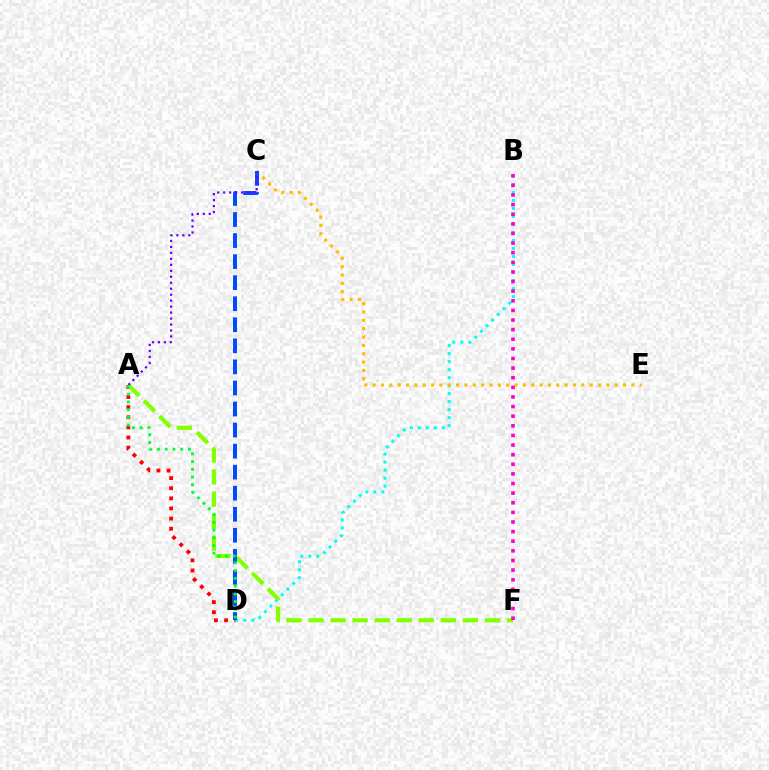{('B', 'D'): [{'color': '#00fff6', 'line_style': 'dotted', 'thickness': 2.18}], ('A', 'D'): [{'color': '#ff0000', 'line_style': 'dotted', 'thickness': 2.75}, {'color': '#00ff39', 'line_style': 'dotted', 'thickness': 2.1}], ('C', 'E'): [{'color': '#ffbd00', 'line_style': 'dotted', 'thickness': 2.27}], ('A', 'F'): [{'color': '#84ff00', 'line_style': 'dashed', 'thickness': 2.99}], ('C', 'D'): [{'color': '#004bff', 'line_style': 'dashed', 'thickness': 2.86}], ('A', 'C'): [{'color': '#7200ff', 'line_style': 'dotted', 'thickness': 1.62}], ('B', 'F'): [{'color': '#ff00cf', 'line_style': 'dotted', 'thickness': 2.61}]}